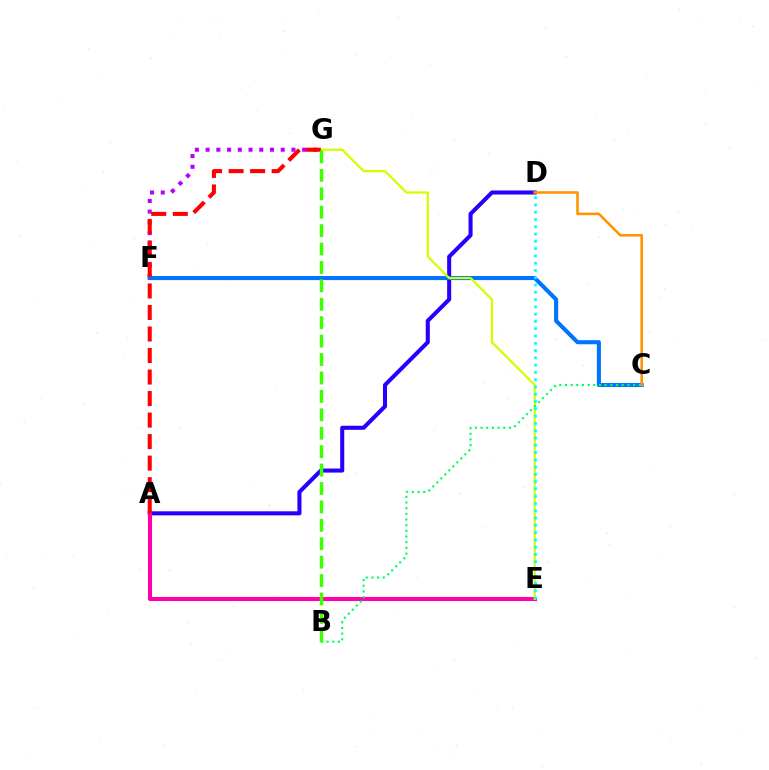{('A', 'D'): [{'color': '#2500ff', 'line_style': 'solid', 'thickness': 2.92}], ('A', 'E'): [{'color': '#ff00ac', 'line_style': 'solid', 'thickness': 2.93}], ('F', 'G'): [{'color': '#b900ff', 'line_style': 'dotted', 'thickness': 2.92}], ('C', 'F'): [{'color': '#0074ff', 'line_style': 'solid', 'thickness': 2.94}], ('C', 'D'): [{'color': '#ff9400', 'line_style': 'solid', 'thickness': 1.86}], ('E', 'G'): [{'color': '#d1ff00', 'line_style': 'solid', 'thickness': 1.62}], ('A', 'G'): [{'color': '#ff0000', 'line_style': 'dashed', 'thickness': 2.92}], ('B', 'C'): [{'color': '#00ff5c', 'line_style': 'dotted', 'thickness': 1.54}], ('B', 'G'): [{'color': '#3dff00', 'line_style': 'dashed', 'thickness': 2.5}], ('D', 'E'): [{'color': '#00fff6', 'line_style': 'dotted', 'thickness': 1.98}]}